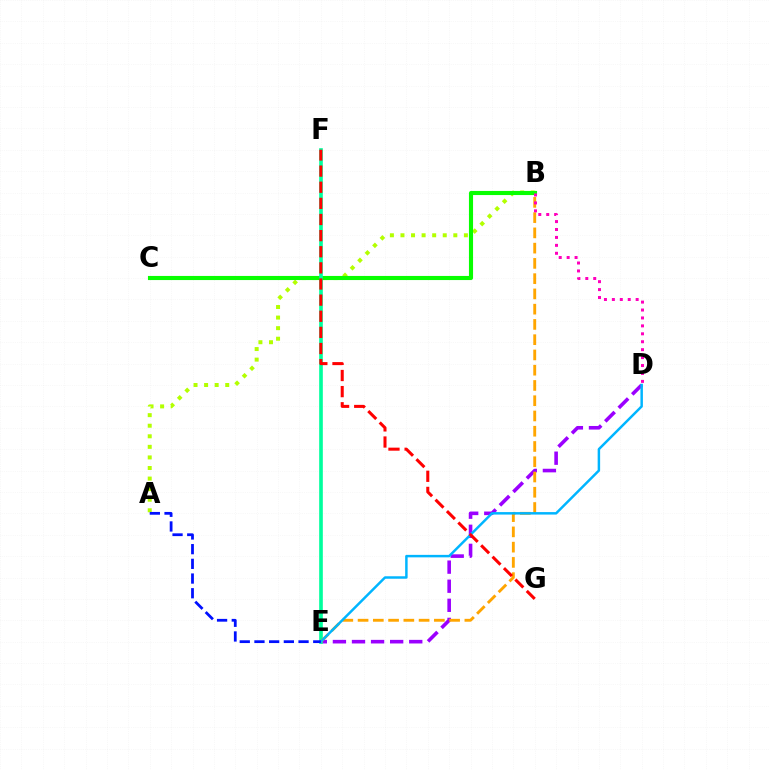{('A', 'B'): [{'color': '#b3ff00', 'line_style': 'dotted', 'thickness': 2.87}], ('B', 'C'): [{'color': '#08ff00', 'line_style': 'solid', 'thickness': 2.96}], ('D', 'E'): [{'color': '#9b00ff', 'line_style': 'dashed', 'thickness': 2.59}, {'color': '#00b5ff', 'line_style': 'solid', 'thickness': 1.78}], ('E', 'F'): [{'color': '#00ff9d', 'line_style': 'solid', 'thickness': 2.63}], ('B', 'E'): [{'color': '#ffa500', 'line_style': 'dashed', 'thickness': 2.07}], ('B', 'D'): [{'color': '#ff00bd', 'line_style': 'dotted', 'thickness': 2.15}], ('F', 'G'): [{'color': '#ff0000', 'line_style': 'dashed', 'thickness': 2.19}], ('A', 'E'): [{'color': '#0010ff', 'line_style': 'dashed', 'thickness': 2.0}]}